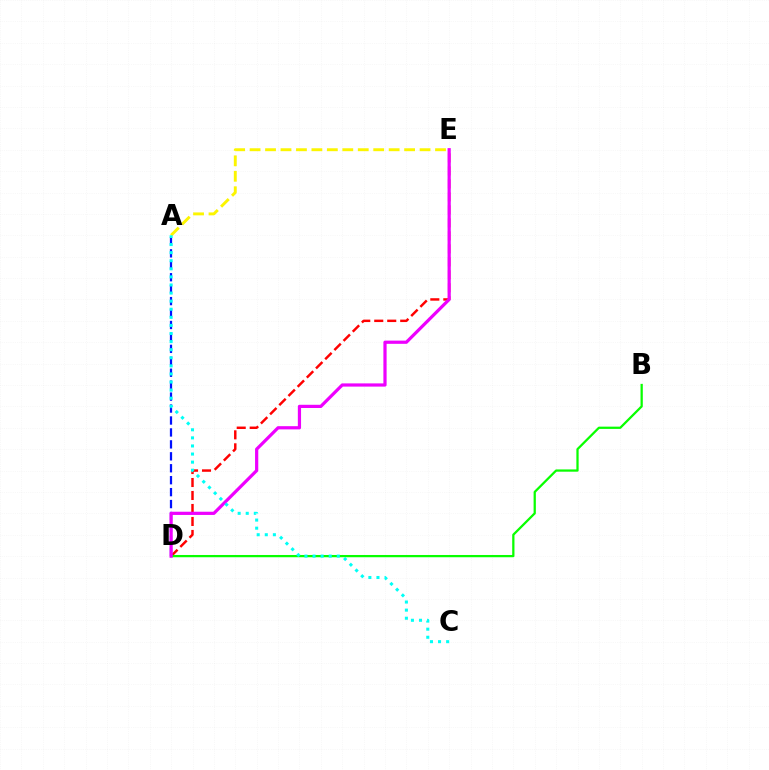{('A', 'D'): [{'color': '#0010ff', 'line_style': 'dashed', 'thickness': 1.62}], ('D', 'E'): [{'color': '#ff0000', 'line_style': 'dashed', 'thickness': 1.76}, {'color': '#ee00ff', 'line_style': 'solid', 'thickness': 2.31}], ('B', 'D'): [{'color': '#08ff00', 'line_style': 'solid', 'thickness': 1.62}], ('A', 'E'): [{'color': '#fcf500', 'line_style': 'dashed', 'thickness': 2.1}], ('A', 'C'): [{'color': '#00fff6', 'line_style': 'dotted', 'thickness': 2.2}]}